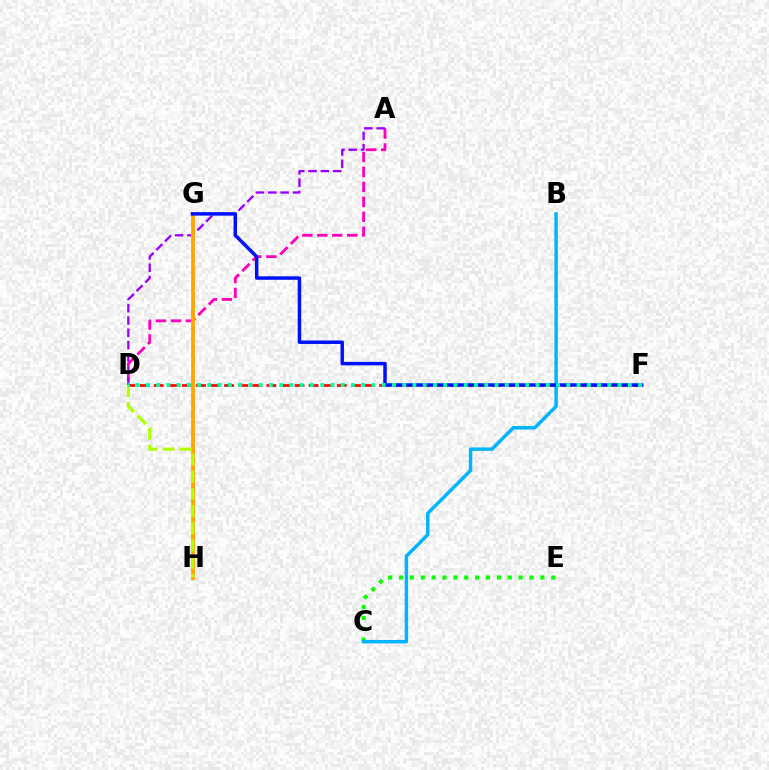{('A', 'D'): [{'color': '#ff00bd', 'line_style': 'dashed', 'thickness': 2.03}, {'color': '#9b00ff', 'line_style': 'dashed', 'thickness': 1.67}], ('D', 'F'): [{'color': '#ff0000', 'line_style': 'dashed', 'thickness': 1.91}, {'color': '#00ff9d', 'line_style': 'dotted', 'thickness': 2.79}], ('C', 'E'): [{'color': '#08ff00', 'line_style': 'dotted', 'thickness': 2.95}], ('G', 'H'): [{'color': '#ffa500', 'line_style': 'solid', 'thickness': 2.75}], ('D', 'H'): [{'color': '#b3ff00', 'line_style': 'dashed', 'thickness': 2.33}], ('B', 'C'): [{'color': '#00b5ff', 'line_style': 'solid', 'thickness': 2.48}], ('F', 'G'): [{'color': '#0010ff', 'line_style': 'solid', 'thickness': 2.5}]}